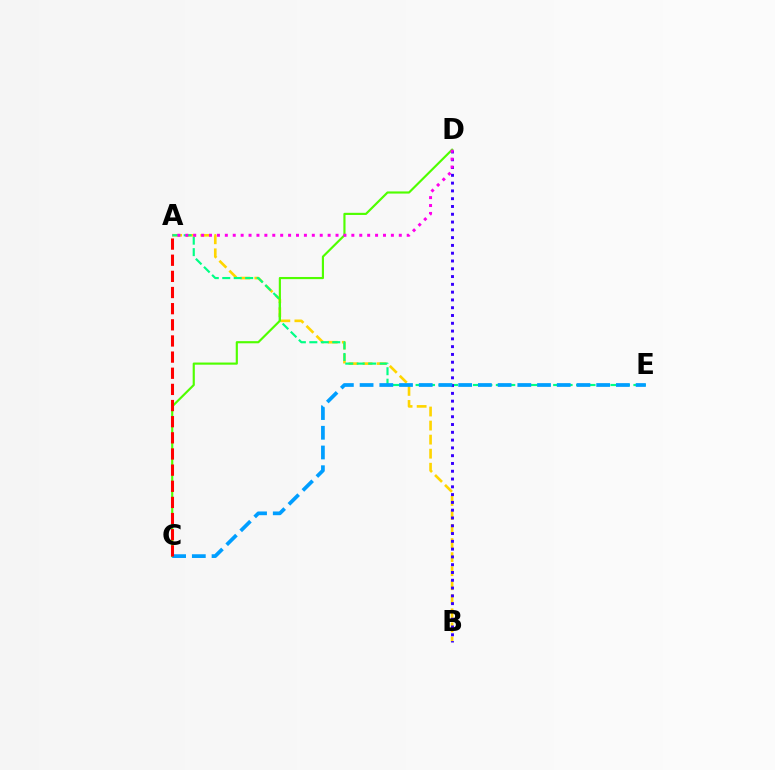{('A', 'B'): [{'color': '#ffd500', 'line_style': 'dashed', 'thickness': 1.91}], ('A', 'E'): [{'color': '#00ff86', 'line_style': 'dashed', 'thickness': 1.56}], ('B', 'D'): [{'color': '#3700ff', 'line_style': 'dotted', 'thickness': 2.12}], ('C', 'D'): [{'color': '#4fff00', 'line_style': 'solid', 'thickness': 1.55}], ('A', 'D'): [{'color': '#ff00ed', 'line_style': 'dotted', 'thickness': 2.15}], ('C', 'E'): [{'color': '#009eff', 'line_style': 'dashed', 'thickness': 2.68}], ('A', 'C'): [{'color': '#ff0000', 'line_style': 'dashed', 'thickness': 2.19}]}